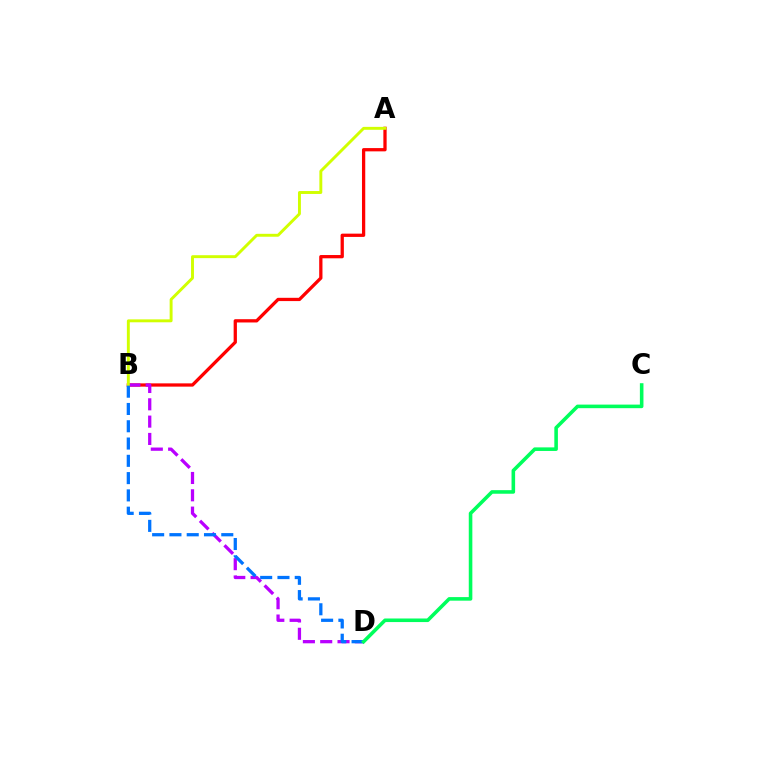{('A', 'B'): [{'color': '#ff0000', 'line_style': 'solid', 'thickness': 2.36}, {'color': '#d1ff00', 'line_style': 'solid', 'thickness': 2.1}], ('B', 'D'): [{'color': '#b900ff', 'line_style': 'dashed', 'thickness': 2.35}, {'color': '#0074ff', 'line_style': 'dashed', 'thickness': 2.35}], ('C', 'D'): [{'color': '#00ff5c', 'line_style': 'solid', 'thickness': 2.58}]}